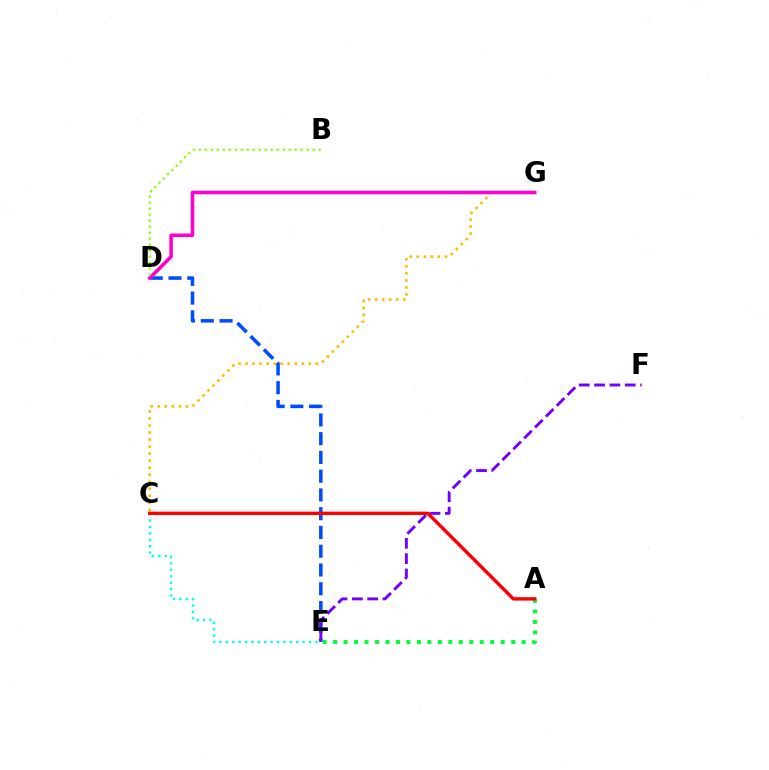{('C', 'G'): [{'color': '#ffbd00', 'line_style': 'dotted', 'thickness': 1.91}], ('C', 'E'): [{'color': '#00fff6', 'line_style': 'dotted', 'thickness': 1.74}], ('D', 'E'): [{'color': '#004bff', 'line_style': 'dashed', 'thickness': 2.55}], ('D', 'G'): [{'color': '#ff00cf', 'line_style': 'solid', 'thickness': 2.56}], ('A', 'E'): [{'color': '#00ff39', 'line_style': 'dotted', 'thickness': 2.85}], ('E', 'F'): [{'color': '#7200ff', 'line_style': 'dashed', 'thickness': 2.09}], ('B', 'D'): [{'color': '#84ff00', 'line_style': 'dotted', 'thickness': 1.63}], ('A', 'C'): [{'color': '#ff0000', 'line_style': 'solid', 'thickness': 2.45}]}